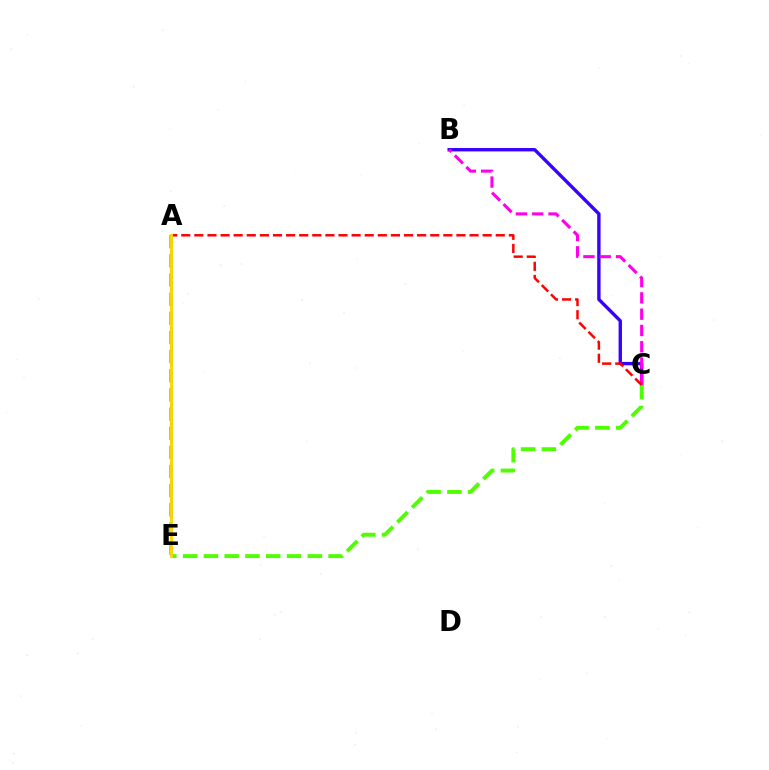{('B', 'C'): [{'color': '#3700ff', 'line_style': 'solid', 'thickness': 2.43}, {'color': '#ff00ed', 'line_style': 'dashed', 'thickness': 2.21}], ('C', 'E'): [{'color': '#4fff00', 'line_style': 'dashed', 'thickness': 2.82}], ('A', 'E'): [{'color': '#00ff86', 'line_style': 'dashed', 'thickness': 2.6}, {'color': '#009eff', 'line_style': 'dashed', 'thickness': 2.06}, {'color': '#ffd500', 'line_style': 'solid', 'thickness': 2.09}], ('A', 'C'): [{'color': '#ff0000', 'line_style': 'dashed', 'thickness': 1.78}]}